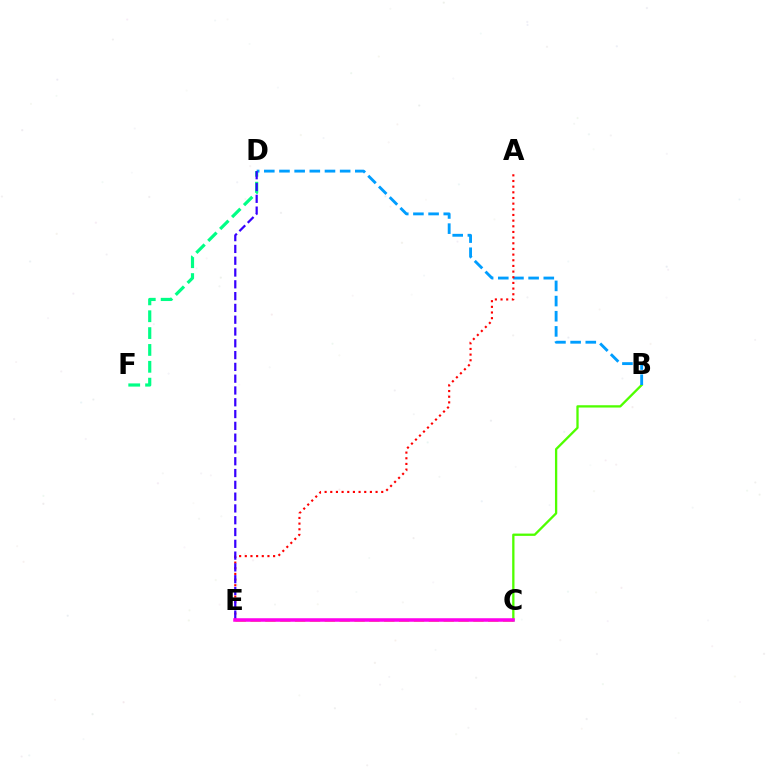{('C', 'E'): [{'color': '#ffd500', 'line_style': 'dashed', 'thickness': 2.02}, {'color': '#ff00ed', 'line_style': 'solid', 'thickness': 2.55}], ('D', 'F'): [{'color': '#00ff86', 'line_style': 'dashed', 'thickness': 2.29}], ('B', 'C'): [{'color': '#4fff00', 'line_style': 'solid', 'thickness': 1.66}], ('B', 'D'): [{'color': '#009eff', 'line_style': 'dashed', 'thickness': 2.06}], ('A', 'E'): [{'color': '#ff0000', 'line_style': 'dotted', 'thickness': 1.54}], ('D', 'E'): [{'color': '#3700ff', 'line_style': 'dashed', 'thickness': 1.6}]}